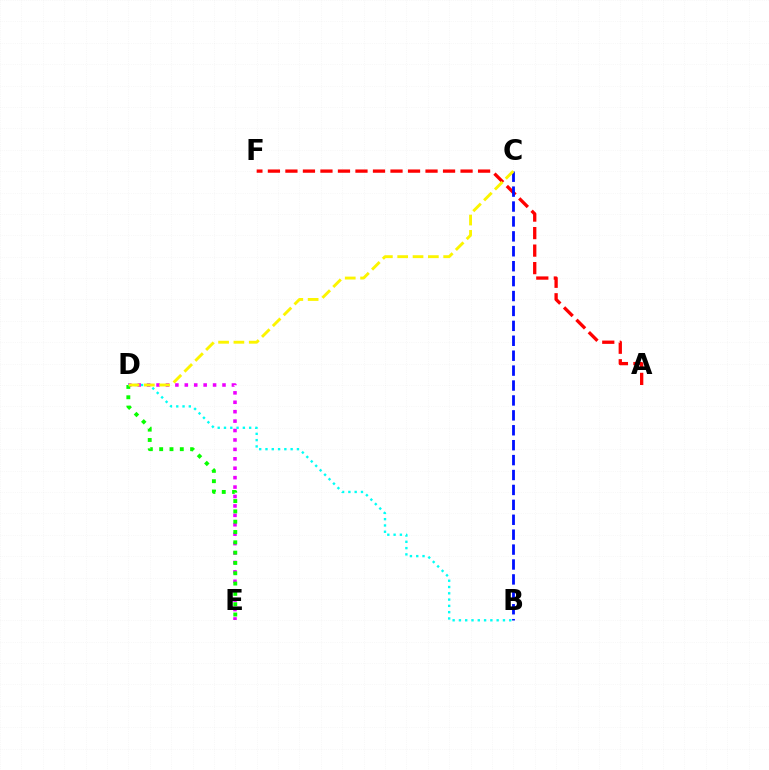{('D', 'E'): [{'color': '#ee00ff', 'line_style': 'dotted', 'thickness': 2.56}, {'color': '#08ff00', 'line_style': 'dotted', 'thickness': 2.8}], ('A', 'F'): [{'color': '#ff0000', 'line_style': 'dashed', 'thickness': 2.38}], ('B', 'D'): [{'color': '#00fff6', 'line_style': 'dotted', 'thickness': 1.71}], ('B', 'C'): [{'color': '#0010ff', 'line_style': 'dashed', 'thickness': 2.03}], ('C', 'D'): [{'color': '#fcf500', 'line_style': 'dashed', 'thickness': 2.08}]}